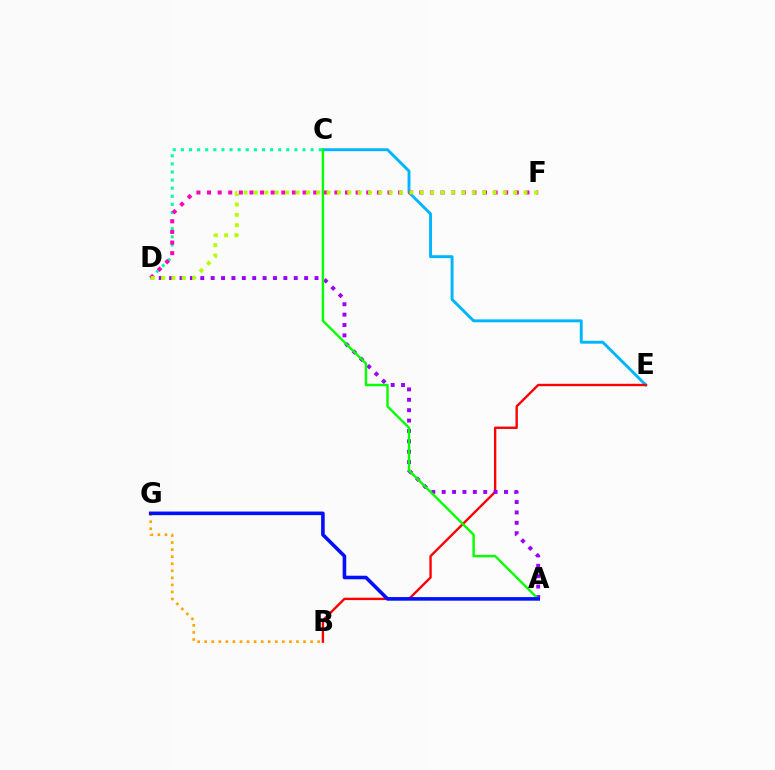{('C', 'E'): [{'color': '#00b5ff', 'line_style': 'solid', 'thickness': 2.1}], ('C', 'D'): [{'color': '#00ff9d', 'line_style': 'dotted', 'thickness': 2.2}], ('B', 'G'): [{'color': '#ffa500', 'line_style': 'dotted', 'thickness': 1.92}], ('B', 'E'): [{'color': '#ff0000', 'line_style': 'solid', 'thickness': 1.7}], ('A', 'D'): [{'color': '#9b00ff', 'line_style': 'dotted', 'thickness': 2.82}], ('D', 'F'): [{'color': '#ff00bd', 'line_style': 'dotted', 'thickness': 2.88}, {'color': '#b3ff00', 'line_style': 'dotted', 'thickness': 2.82}], ('A', 'C'): [{'color': '#08ff00', 'line_style': 'solid', 'thickness': 1.74}], ('A', 'G'): [{'color': '#0010ff', 'line_style': 'solid', 'thickness': 2.58}]}